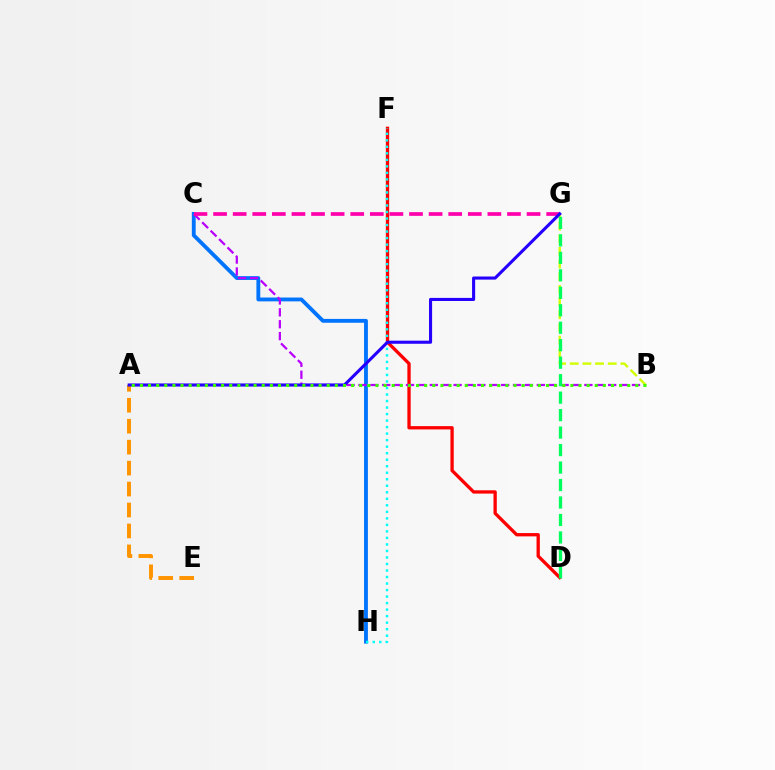{('C', 'H'): [{'color': '#0074ff', 'line_style': 'solid', 'thickness': 2.77}], ('D', 'F'): [{'color': '#ff0000', 'line_style': 'solid', 'thickness': 2.38}], ('B', 'C'): [{'color': '#b900ff', 'line_style': 'dashed', 'thickness': 1.62}], ('C', 'G'): [{'color': '#ff00ac', 'line_style': 'dashed', 'thickness': 2.66}], ('F', 'H'): [{'color': '#00fff6', 'line_style': 'dotted', 'thickness': 1.77}], ('B', 'G'): [{'color': '#d1ff00', 'line_style': 'dashed', 'thickness': 1.72}], ('A', 'E'): [{'color': '#ff9400', 'line_style': 'dashed', 'thickness': 2.85}], ('A', 'G'): [{'color': '#2500ff', 'line_style': 'solid', 'thickness': 2.23}], ('A', 'B'): [{'color': '#3dff00', 'line_style': 'dotted', 'thickness': 2.21}], ('D', 'G'): [{'color': '#00ff5c', 'line_style': 'dashed', 'thickness': 2.37}]}